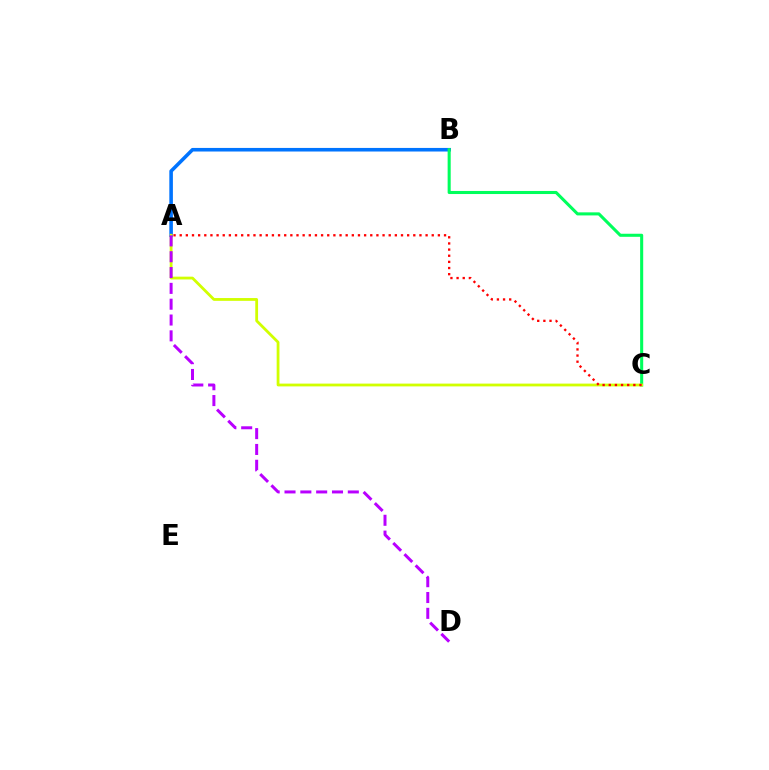{('A', 'B'): [{'color': '#0074ff', 'line_style': 'solid', 'thickness': 2.58}], ('B', 'C'): [{'color': '#00ff5c', 'line_style': 'solid', 'thickness': 2.21}], ('A', 'C'): [{'color': '#d1ff00', 'line_style': 'solid', 'thickness': 2.01}, {'color': '#ff0000', 'line_style': 'dotted', 'thickness': 1.67}], ('A', 'D'): [{'color': '#b900ff', 'line_style': 'dashed', 'thickness': 2.15}]}